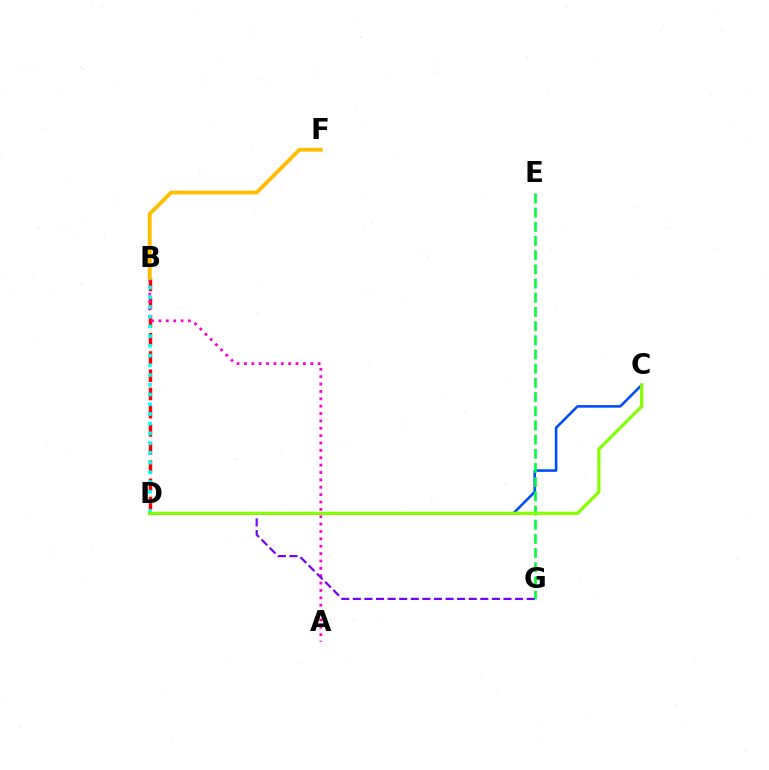{('B', 'D'): [{'color': '#ff0000', 'line_style': 'dashed', 'thickness': 2.47}, {'color': '#00fff6', 'line_style': 'dotted', 'thickness': 2.64}], ('A', 'B'): [{'color': '#ff00cf', 'line_style': 'dotted', 'thickness': 2.0}], ('B', 'F'): [{'color': '#ffbd00', 'line_style': 'solid', 'thickness': 2.73}], ('C', 'D'): [{'color': '#004bff', 'line_style': 'solid', 'thickness': 1.86}, {'color': '#84ff00', 'line_style': 'solid', 'thickness': 2.31}], ('E', 'G'): [{'color': '#00ff39', 'line_style': 'dashed', 'thickness': 1.93}], ('D', 'G'): [{'color': '#7200ff', 'line_style': 'dashed', 'thickness': 1.57}]}